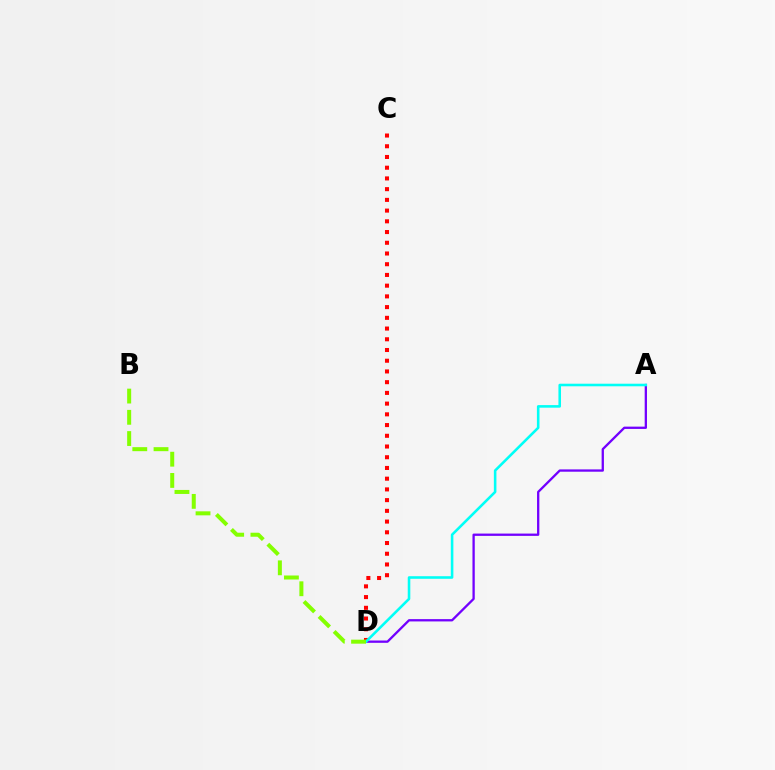{('A', 'D'): [{'color': '#7200ff', 'line_style': 'solid', 'thickness': 1.66}, {'color': '#00fff6', 'line_style': 'solid', 'thickness': 1.86}], ('C', 'D'): [{'color': '#ff0000', 'line_style': 'dotted', 'thickness': 2.91}], ('B', 'D'): [{'color': '#84ff00', 'line_style': 'dashed', 'thickness': 2.88}]}